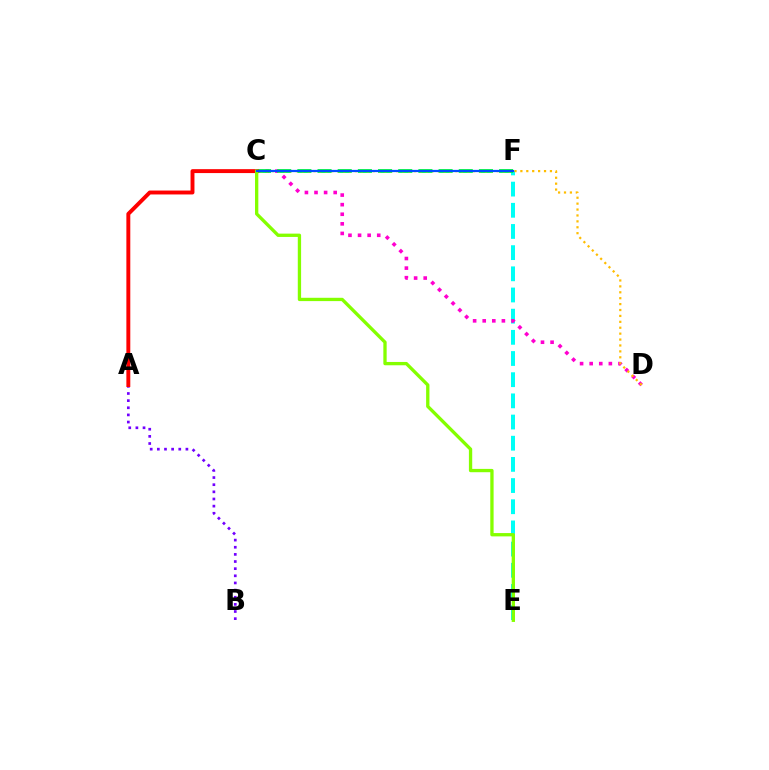{('E', 'F'): [{'color': '#00fff6', 'line_style': 'dashed', 'thickness': 2.88}], ('C', 'D'): [{'color': '#ff00cf', 'line_style': 'dotted', 'thickness': 2.61}, {'color': '#ffbd00', 'line_style': 'dotted', 'thickness': 1.61}], ('A', 'B'): [{'color': '#7200ff', 'line_style': 'dotted', 'thickness': 1.94}], ('C', 'F'): [{'color': '#00ff39', 'line_style': 'dashed', 'thickness': 2.74}, {'color': '#004bff', 'line_style': 'solid', 'thickness': 1.61}], ('A', 'C'): [{'color': '#ff0000', 'line_style': 'solid', 'thickness': 2.82}], ('C', 'E'): [{'color': '#84ff00', 'line_style': 'solid', 'thickness': 2.39}]}